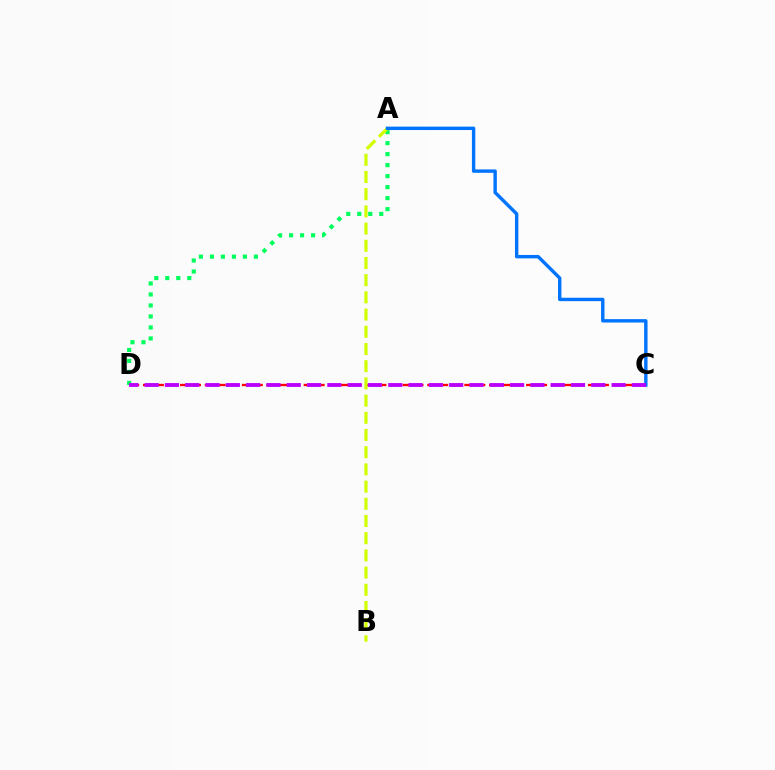{('C', 'D'): [{'color': '#ff0000', 'line_style': 'dashed', 'thickness': 1.68}, {'color': '#b900ff', 'line_style': 'dashed', 'thickness': 2.76}], ('A', 'D'): [{'color': '#00ff5c', 'line_style': 'dotted', 'thickness': 2.99}], ('A', 'B'): [{'color': '#d1ff00', 'line_style': 'dashed', 'thickness': 2.34}], ('A', 'C'): [{'color': '#0074ff', 'line_style': 'solid', 'thickness': 2.44}]}